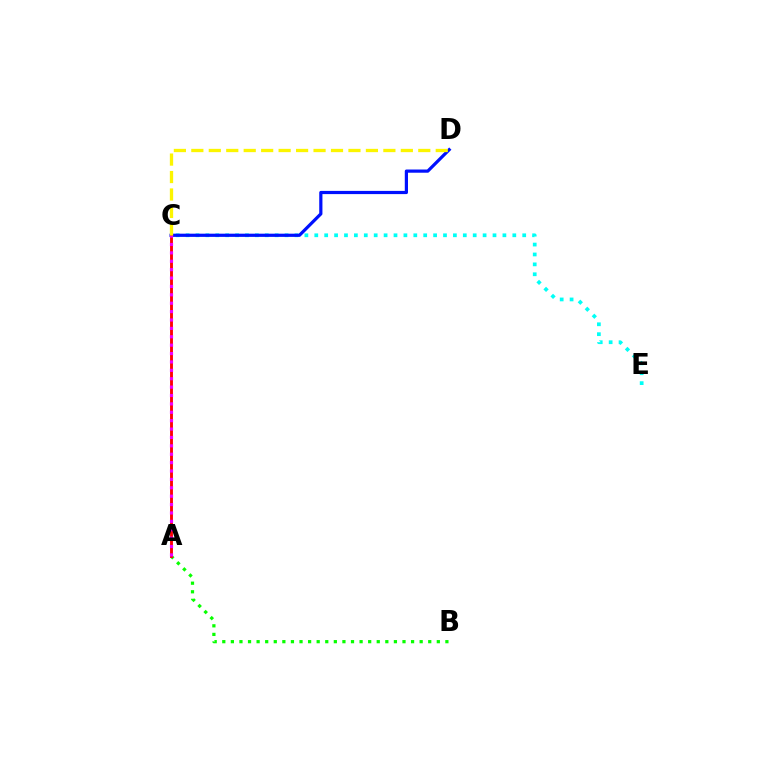{('A', 'B'): [{'color': '#08ff00', 'line_style': 'dotted', 'thickness': 2.33}], ('C', 'E'): [{'color': '#00fff6', 'line_style': 'dotted', 'thickness': 2.69}], ('C', 'D'): [{'color': '#0010ff', 'line_style': 'solid', 'thickness': 2.3}, {'color': '#fcf500', 'line_style': 'dashed', 'thickness': 2.37}], ('A', 'C'): [{'color': '#ff0000', 'line_style': 'solid', 'thickness': 2.07}, {'color': '#ee00ff', 'line_style': 'dotted', 'thickness': 2.28}]}